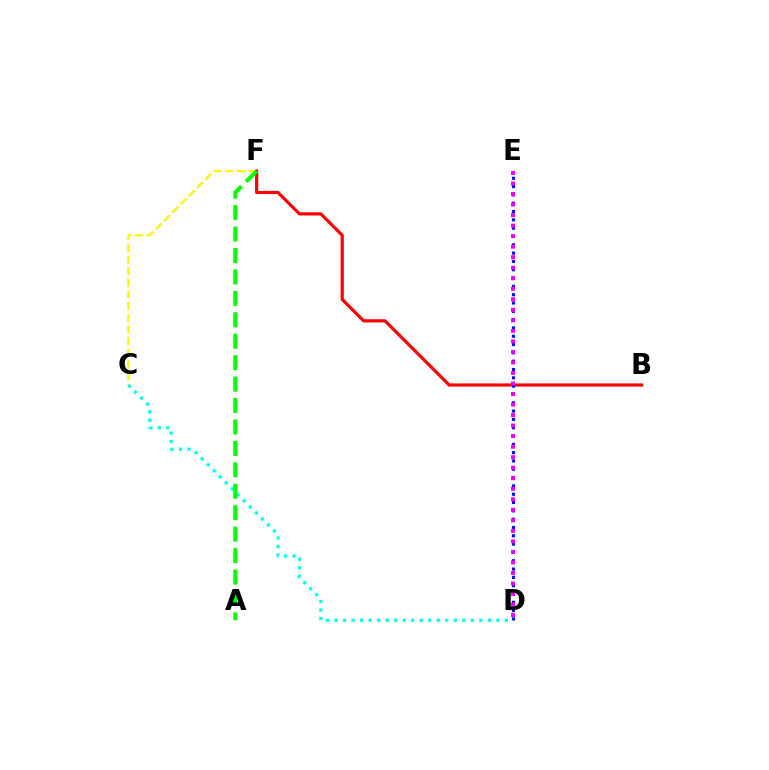{('C', 'F'): [{'color': '#fcf500', 'line_style': 'dashed', 'thickness': 1.58}], ('C', 'D'): [{'color': '#00fff6', 'line_style': 'dotted', 'thickness': 2.31}], ('B', 'F'): [{'color': '#ff0000', 'line_style': 'solid', 'thickness': 2.28}], ('D', 'E'): [{'color': '#0010ff', 'line_style': 'dotted', 'thickness': 2.26}, {'color': '#ee00ff', 'line_style': 'dotted', 'thickness': 2.86}], ('A', 'F'): [{'color': '#08ff00', 'line_style': 'dashed', 'thickness': 2.91}]}